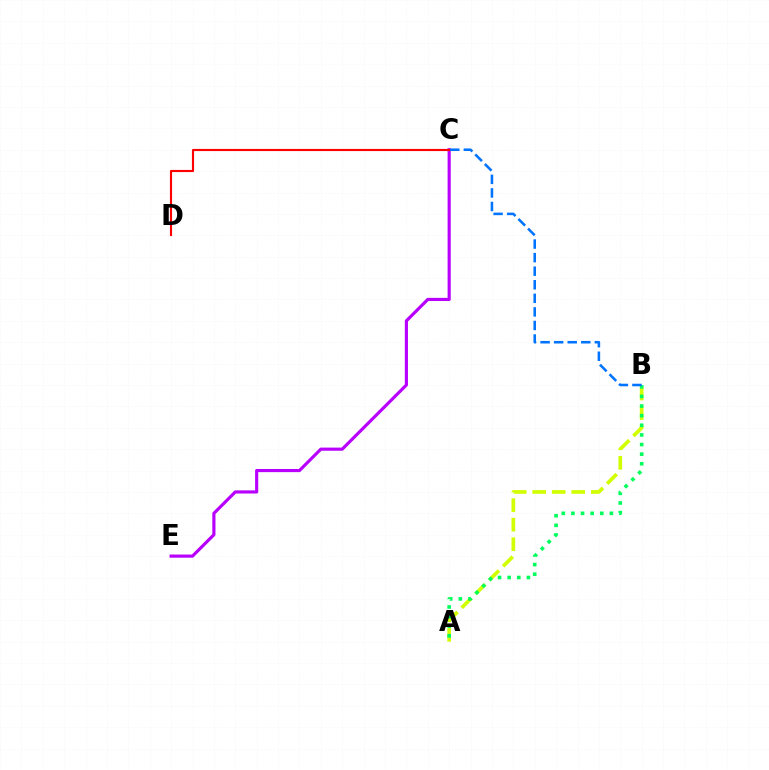{('A', 'B'): [{'color': '#d1ff00', 'line_style': 'dashed', 'thickness': 2.65}, {'color': '#00ff5c', 'line_style': 'dotted', 'thickness': 2.61}], ('C', 'E'): [{'color': '#b900ff', 'line_style': 'solid', 'thickness': 2.27}], ('B', 'C'): [{'color': '#0074ff', 'line_style': 'dashed', 'thickness': 1.84}], ('C', 'D'): [{'color': '#ff0000', 'line_style': 'solid', 'thickness': 1.54}]}